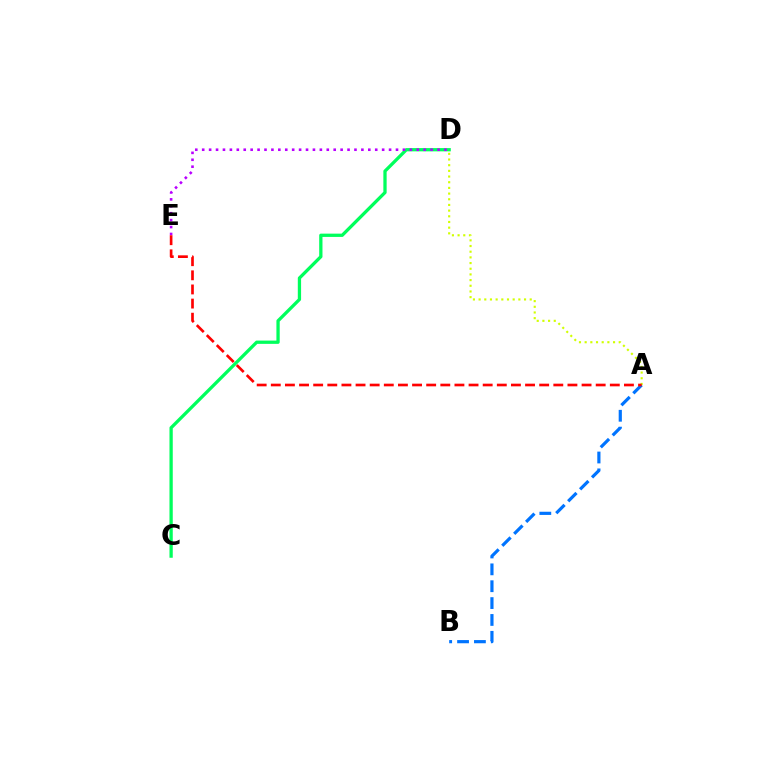{('C', 'D'): [{'color': '#00ff5c', 'line_style': 'solid', 'thickness': 2.36}], ('D', 'E'): [{'color': '#b900ff', 'line_style': 'dotted', 'thickness': 1.88}], ('A', 'D'): [{'color': '#d1ff00', 'line_style': 'dotted', 'thickness': 1.54}], ('A', 'B'): [{'color': '#0074ff', 'line_style': 'dashed', 'thickness': 2.29}], ('A', 'E'): [{'color': '#ff0000', 'line_style': 'dashed', 'thickness': 1.92}]}